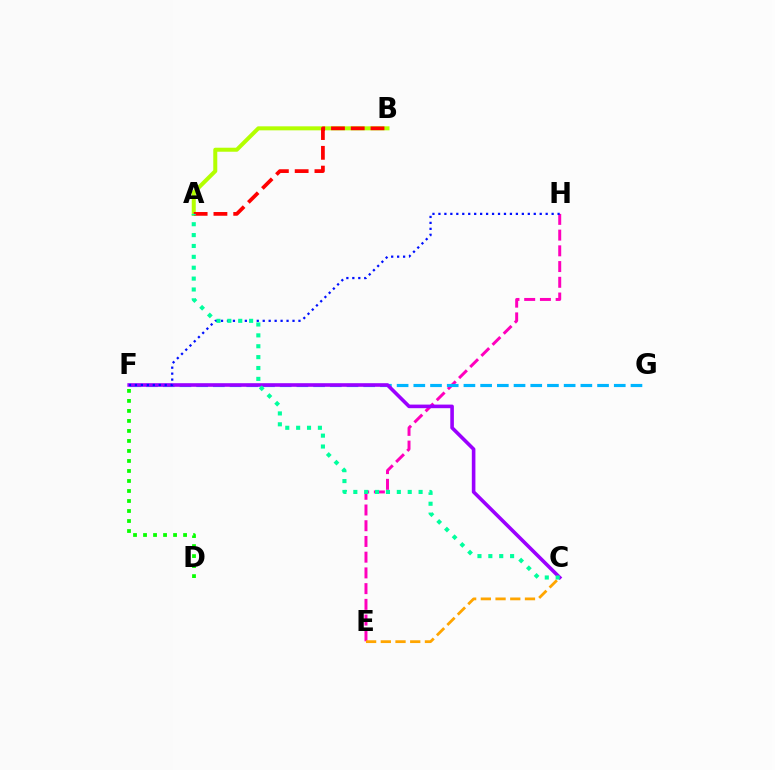{('E', 'H'): [{'color': '#ff00bd', 'line_style': 'dashed', 'thickness': 2.14}], ('A', 'B'): [{'color': '#b3ff00', 'line_style': 'solid', 'thickness': 2.89}, {'color': '#ff0000', 'line_style': 'dashed', 'thickness': 2.69}], ('F', 'G'): [{'color': '#00b5ff', 'line_style': 'dashed', 'thickness': 2.27}], ('C', 'F'): [{'color': '#9b00ff', 'line_style': 'solid', 'thickness': 2.59}], ('C', 'E'): [{'color': '#ffa500', 'line_style': 'dashed', 'thickness': 2.0}], ('D', 'F'): [{'color': '#08ff00', 'line_style': 'dotted', 'thickness': 2.72}], ('F', 'H'): [{'color': '#0010ff', 'line_style': 'dotted', 'thickness': 1.62}], ('A', 'C'): [{'color': '#00ff9d', 'line_style': 'dotted', 'thickness': 2.96}]}